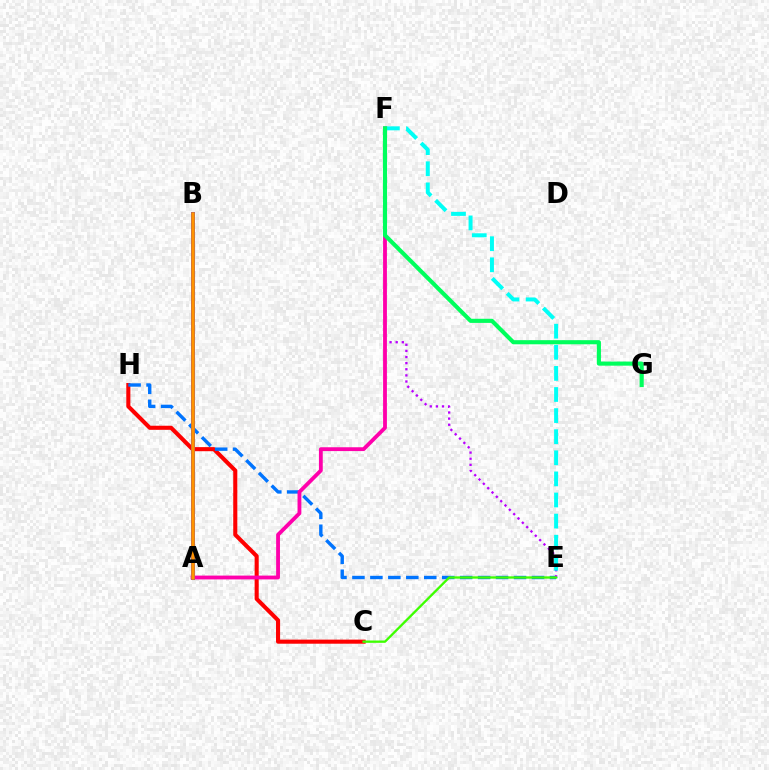{('C', 'H'): [{'color': '#ff0000', 'line_style': 'solid', 'thickness': 2.94}], ('E', 'H'): [{'color': '#0074ff', 'line_style': 'dashed', 'thickness': 2.44}], ('A', 'B'): [{'color': '#d1ff00', 'line_style': 'dotted', 'thickness': 2.04}, {'color': '#2500ff', 'line_style': 'solid', 'thickness': 2.76}, {'color': '#ff9400', 'line_style': 'solid', 'thickness': 2.59}], ('E', 'F'): [{'color': '#b900ff', 'line_style': 'dotted', 'thickness': 1.66}, {'color': '#00fff6', 'line_style': 'dashed', 'thickness': 2.87}], ('A', 'F'): [{'color': '#ff00ac', 'line_style': 'solid', 'thickness': 2.75}], ('C', 'E'): [{'color': '#3dff00', 'line_style': 'solid', 'thickness': 1.66}], ('F', 'G'): [{'color': '#00ff5c', 'line_style': 'solid', 'thickness': 2.97}]}